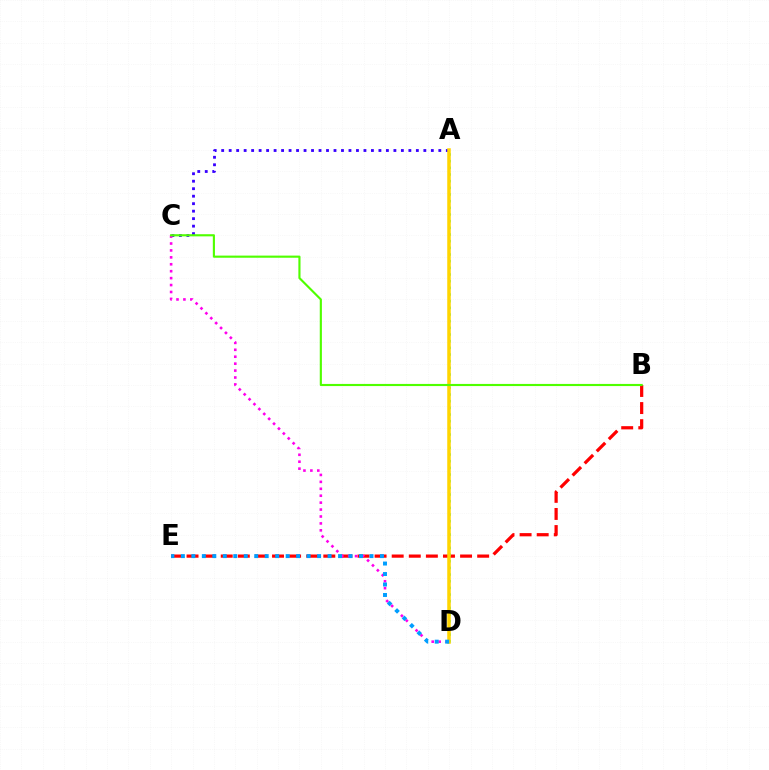{('B', 'E'): [{'color': '#ff0000', 'line_style': 'dashed', 'thickness': 2.32}], ('A', 'D'): [{'color': '#00ff86', 'line_style': 'dotted', 'thickness': 1.81}, {'color': '#ffd500', 'line_style': 'solid', 'thickness': 2.53}], ('A', 'C'): [{'color': '#3700ff', 'line_style': 'dotted', 'thickness': 2.03}], ('C', 'D'): [{'color': '#ff00ed', 'line_style': 'dotted', 'thickness': 1.88}], ('D', 'E'): [{'color': '#009eff', 'line_style': 'dotted', 'thickness': 2.85}], ('B', 'C'): [{'color': '#4fff00', 'line_style': 'solid', 'thickness': 1.54}]}